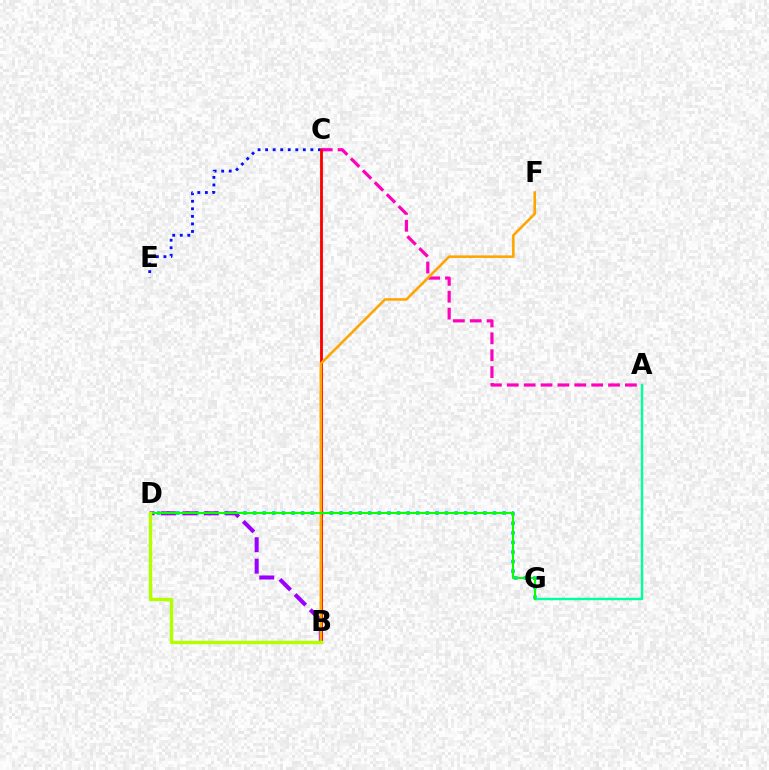{('C', 'E'): [{'color': '#0010ff', 'line_style': 'dotted', 'thickness': 2.05}], ('D', 'G'): [{'color': '#00b5ff', 'line_style': 'dotted', 'thickness': 2.61}, {'color': '#08ff00', 'line_style': 'solid', 'thickness': 1.51}], ('B', 'D'): [{'color': '#9b00ff', 'line_style': 'dashed', 'thickness': 2.91}, {'color': '#b3ff00', 'line_style': 'solid', 'thickness': 2.46}], ('A', 'G'): [{'color': '#00ff9d', 'line_style': 'solid', 'thickness': 1.74}], ('A', 'C'): [{'color': '#ff00bd', 'line_style': 'dashed', 'thickness': 2.29}], ('B', 'C'): [{'color': '#ff0000', 'line_style': 'solid', 'thickness': 2.05}], ('B', 'F'): [{'color': '#ffa500', 'line_style': 'solid', 'thickness': 1.85}]}